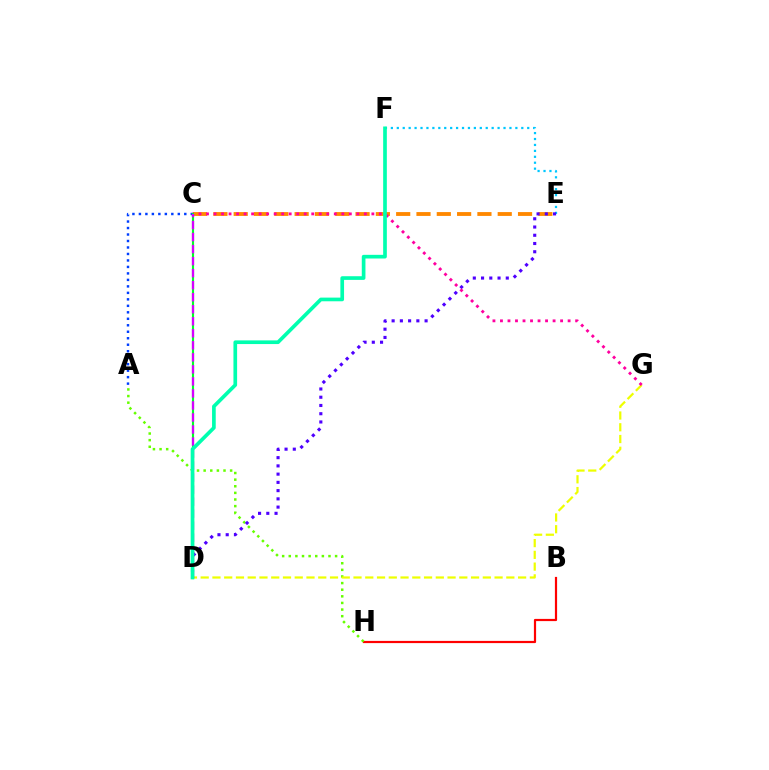{('E', 'F'): [{'color': '#00c7ff', 'line_style': 'dotted', 'thickness': 1.61}], ('B', 'H'): [{'color': '#ff0000', 'line_style': 'solid', 'thickness': 1.59}], ('A', 'H'): [{'color': '#66ff00', 'line_style': 'dotted', 'thickness': 1.8}], ('C', 'E'): [{'color': '#ff8800', 'line_style': 'dashed', 'thickness': 2.76}], ('A', 'C'): [{'color': '#003fff', 'line_style': 'dotted', 'thickness': 1.76}], ('D', 'G'): [{'color': '#eeff00', 'line_style': 'dashed', 'thickness': 1.6}], ('D', 'E'): [{'color': '#4f00ff', 'line_style': 'dotted', 'thickness': 2.24}], ('C', 'G'): [{'color': '#ff00a0', 'line_style': 'dotted', 'thickness': 2.04}], ('C', 'D'): [{'color': '#00ff27', 'line_style': 'solid', 'thickness': 1.54}, {'color': '#d600ff', 'line_style': 'dashed', 'thickness': 1.63}], ('D', 'F'): [{'color': '#00ffaf', 'line_style': 'solid', 'thickness': 2.64}]}